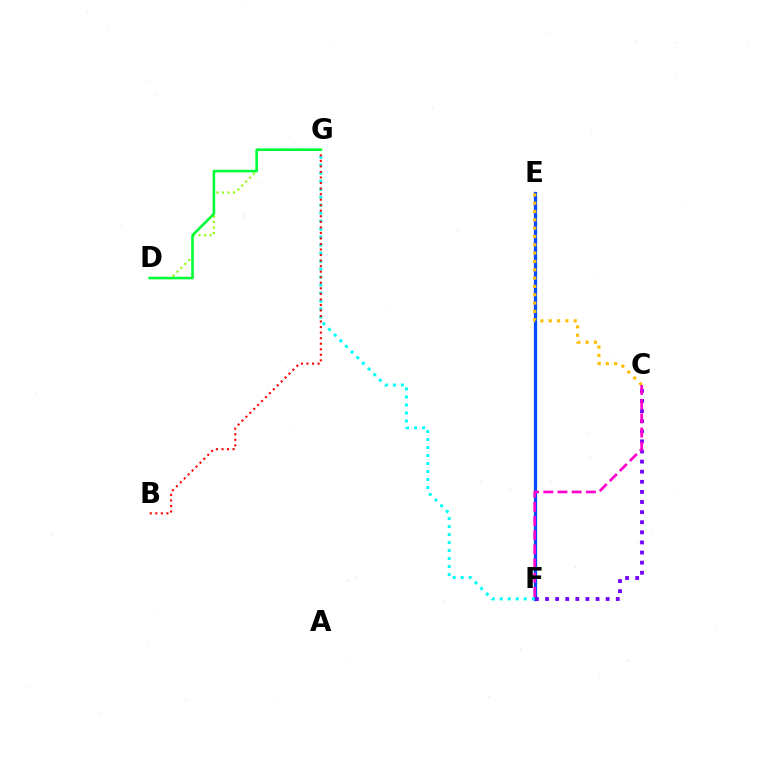{('D', 'G'): [{'color': '#84ff00', 'line_style': 'dotted', 'thickness': 1.5}, {'color': '#00ff39', 'line_style': 'solid', 'thickness': 1.88}], ('E', 'F'): [{'color': '#004bff', 'line_style': 'solid', 'thickness': 2.34}], ('C', 'F'): [{'color': '#7200ff', 'line_style': 'dotted', 'thickness': 2.75}, {'color': '#ff00cf', 'line_style': 'dashed', 'thickness': 1.93}], ('F', 'G'): [{'color': '#00fff6', 'line_style': 'dotted', 'thickness': 2.17}], ('B', 'G'): [{'color': '#ff0000', 'line_style': 'dotted', 'thickness': 1.51}], ('C', 'E'): [{'color': '#ffbd00', 'line_style': 'dotted', 'thickness': 2.26}]}